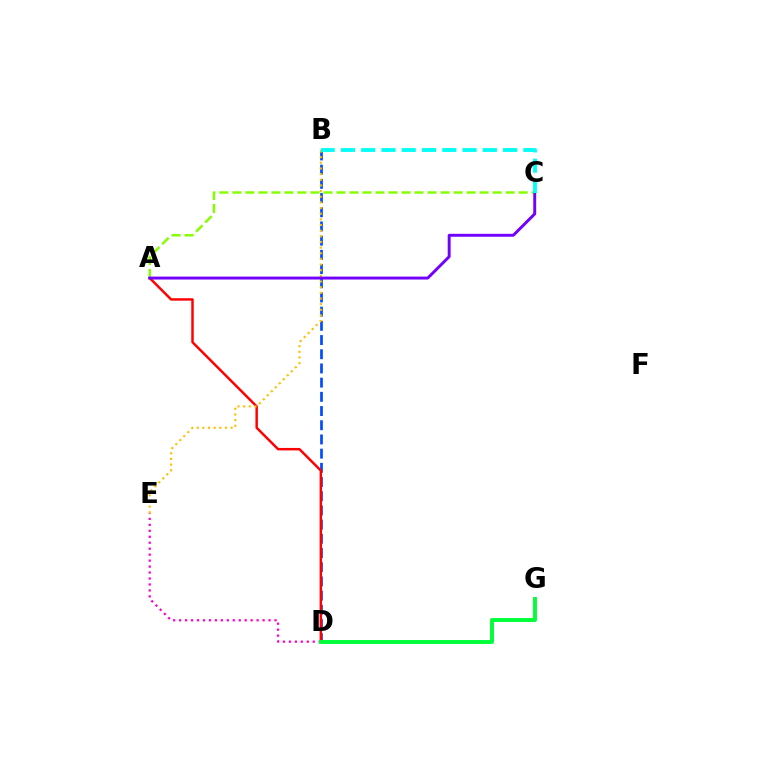{('D', 'E'): [{'color': '#ff00cf', 'line_style': 'dotted', 'thickness': 1.62}], ('B', 'D'): [{'color': '#004bff', 'line_style': 'dashed', 'thickness': 1.93}], ('A', 'D'): [{'color': '#ff0000', 'line_style': 'solid', 'thickness': 1.77}], ('D', 'G'): [{'color': '#00ff39', 'line_style': 'solid', 'thickness': 2.81}], ('B', 'E'): [{'color': '#ffbd00', 'line_style': 'dotted', 'thickness': 1.54}], ('A', 'C'): [{'color': '#84ff00', 'line_style': 'dashed', 'thickness': 1.77}, {'color': '#7200ff', 'line_style': 'solid', 'thickness': 2.11}], ('B', 'C'): [{'color': '#00fff6', 'line_style': 'dashed', 'thickness': 2.75}]}